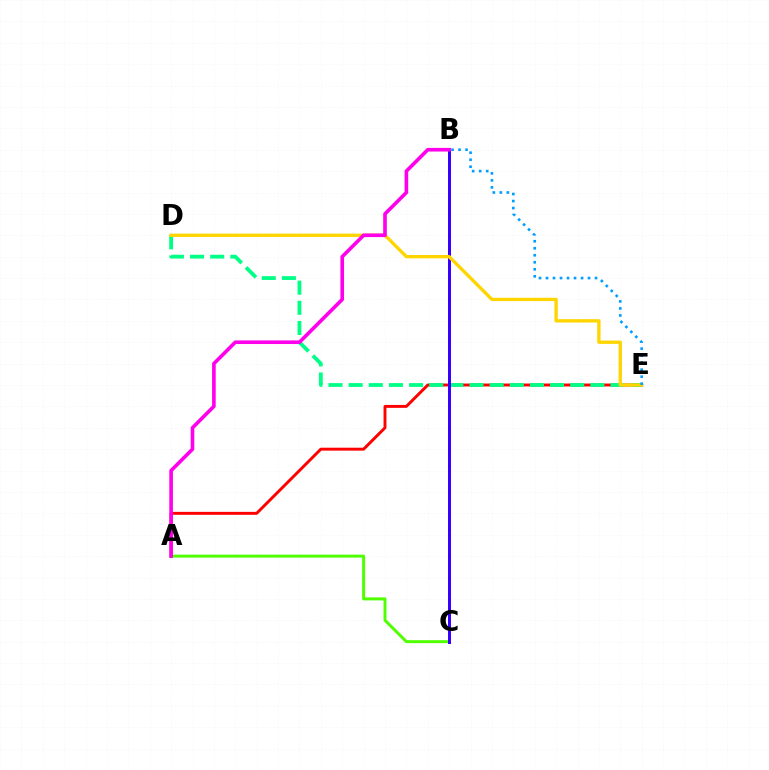{('A', 'E'): [{'color': '#ff0000', 'line_style': 'solid', 'thickness': 2.11}], ('D', 'E'): [{'color': '#00ff86', 'line_style': 'dashed', 'thickness': 2.74}, {'color': '#ffd500', 'line_style': 'solid', 'thickness': 2.4}], ('A', 'C'): [{'color': '#4fff00', 'line_style': 'solid', 'thickness': 2.13}], ('B', 'C'): [{'color': '#3700ff', 'line_style': 'solid', 'thickness': 2.15}], ('B', 'E'): [{'color': '#009eff', 'line_style': 'dotted', 'thickness': 1.9}], ('A', 'B'): [{'color': '#ff00ed', 'line_style': 'solid', 'thickness': 2.61}]}